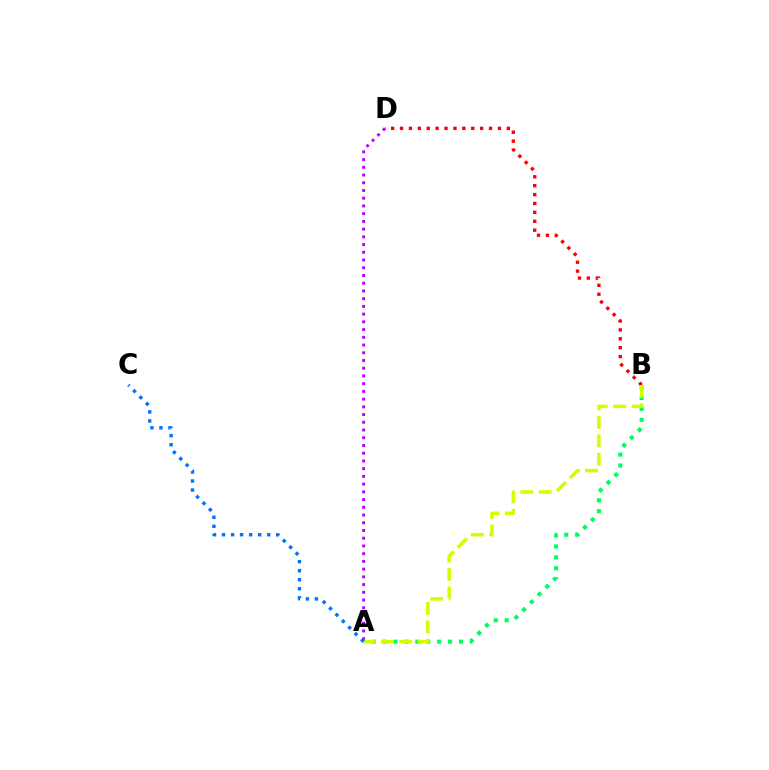{('B', 'D'): [{'color': '#ff0000', 'line_style': 'dotted', 'thickness': 2.42}], ('A', 'B'): [{'color': '#00ff5c', 'line_style': 'dotted', 'thickness': 2.97}, {'color': '#d1ff00', 'line_style': 'dashed', 'thickness': 2.51}], ('A', 'D'): [{'color': '#b900ff', 'line_style': 'dotted', 'thickness': 2.1}], ('A', 'C'): [{'color': '#0074ff', 'line_style': 'dotted', 'thickness': 2.45}]}